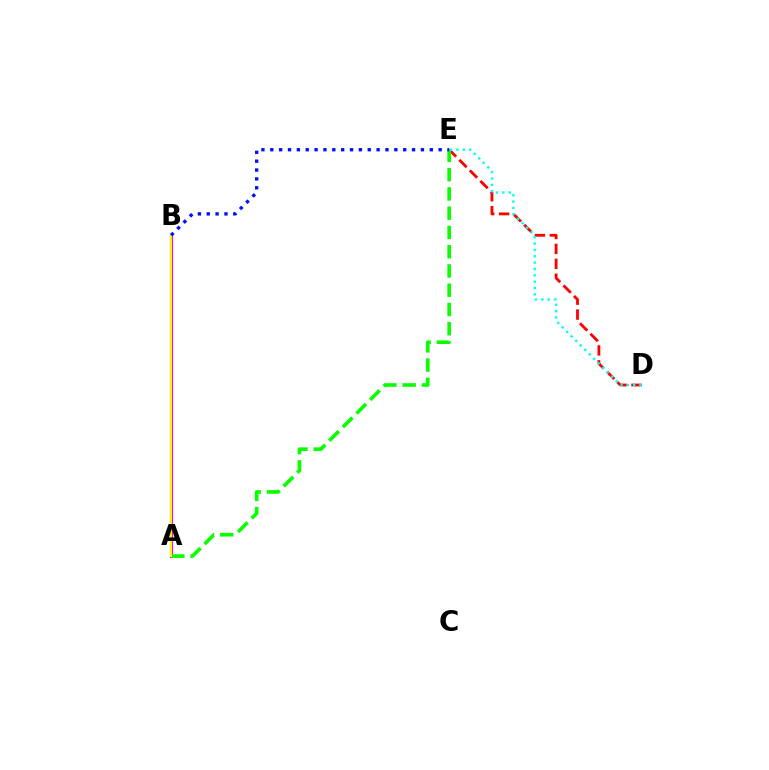{('D', 'E'): [{'color': '#ff0000', 'line_style': 'dashed', 'thickness': 2.02}, {'color': '#00fff6', 'line_style': 'dotted', 'thickness': 1.73}], ('A', 'B'): [{'color': '#ee00ff', 'line_style': 'solid', 'thickness': 2.27}, {'color': '#fcf500', 'line_style': 'solid', 'thickness': 1.52}], ('A', 'E'): [{'color': '#08ff00', 'line_style': 'dashed', 'thickness': 2.62}], ('B', 'E'): [{'color': '#0010ff', 'line_style': 'dotted', 'thickness': 2.41}]}